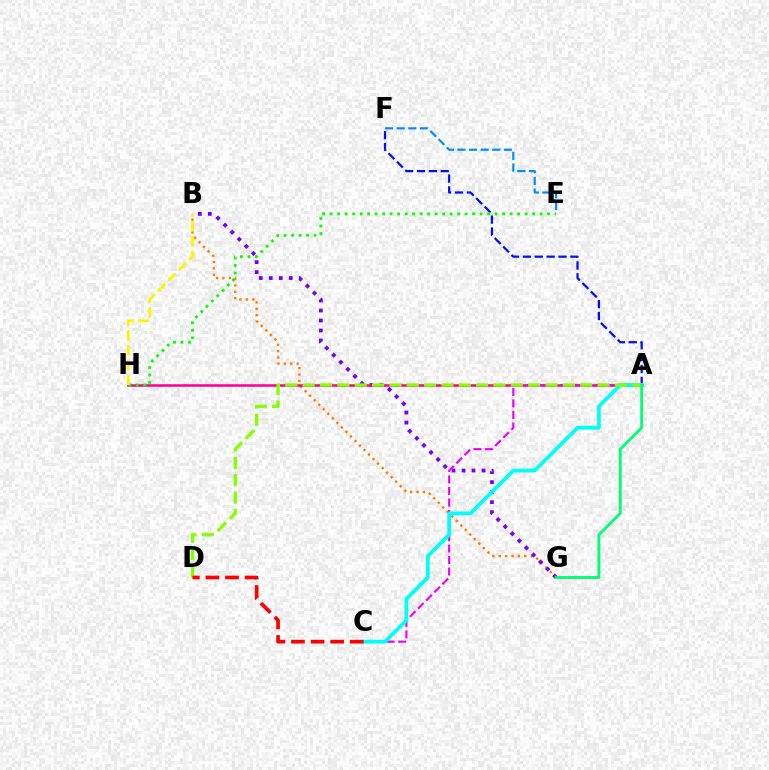{('B', 'G'): [{'color': '#ff7c00', 'line_style': 'dotted', 'thickness': 1.74}, {'color': '#7200ff', 'line_style': 'dotted', 'thickness': 2.72}], ('A', 'H'): [{'color': '#ff0094', 'line_style': 'solid', 'thickness': 1.83}], ('A', 'C'): [{'color': '#ee00ff', 'line_style': 'dashed', 'thickness': 1.56}, {'color': '#00fff6', 'line_style': 'solid', 'thickness': 2.73}], ('E', 'F'): [{'color': '#008cff', 'line_style': 'dashed', 'thickness': 1.58}], ('A', 'F'): [{'color': '#0010ff', 'line_style': 'dashed', 'thickness': 1.61}], ('E', 'H'): [{'color': '#08ff00', 'line_style': 'dotted', 'thickness': 2.04}], ('A', 'D'): [{'color': '#84ff00', 'line_style': 'dashed', 'thickness': 2.36}], ('B', 'H'): [{'color': '#fcf500', 'line_style': 'dashed', 'thickness': 2.01}], ('C', 'D'): [{'color': '#ff0000', 'line_style': 'dashed', 'thickness': 2.66}], ('A', 'G'): [{'color': '#00ff74', 'line_style': 'solid', 'thickness': 2.06}]}